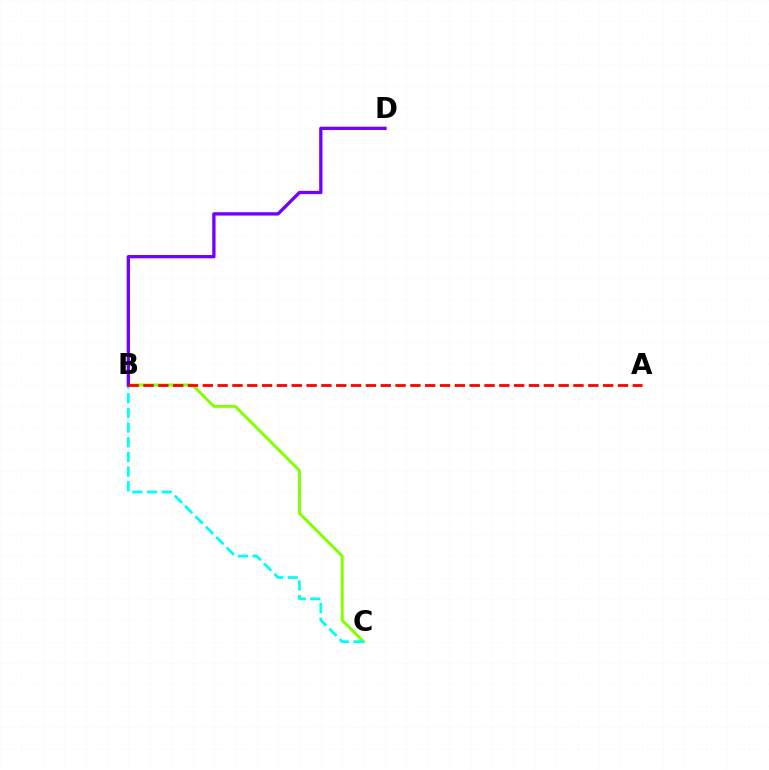{('B', 'C'): [{'color': '#84ff00', 'line_style': 'solid', 'thickness': 2.12}, {'color': '#00fff6', 'line_style': 'dashed', 'thickness': 1.99}], ('B', 'D'): [{'color': '#7200ff', 'line_style': 'solid', 'thickness': 2.38}], ('A', 'B'): [{'color': '#ff0000', 'line_style': 'dashed', 'thickness': 2.01}]}